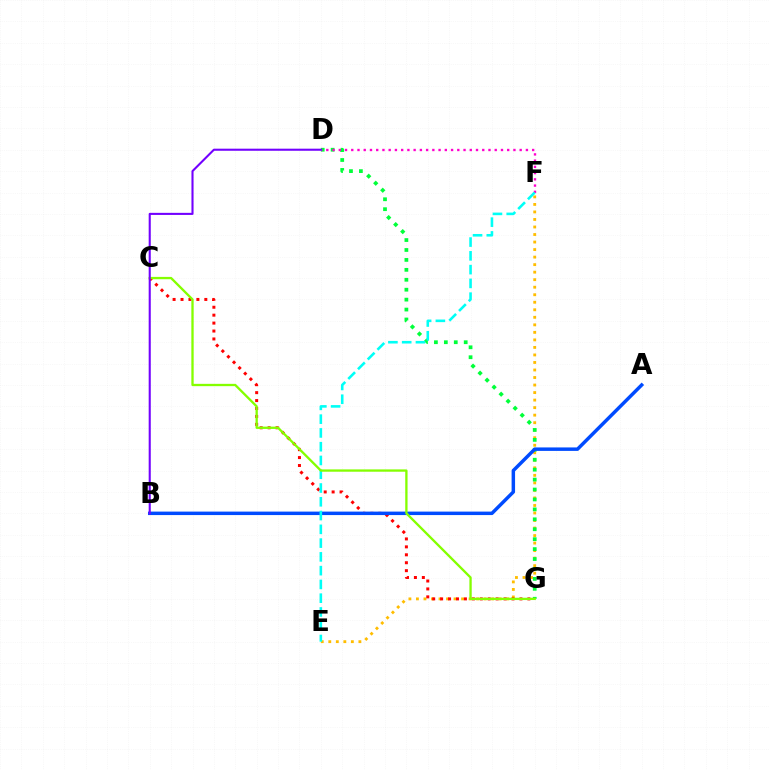{('E', 'F'): [{'color': '#ffbd00', 'line_style': 'dotted', 'thickness': 2.04}, {'color': '#00fff6', 'line_style': 'dashed', 'thickness': 1.87}], ('D', 'G'): [{'color': '#00ff39', 'line_style': 'dotted', 'thickness': 2.7}], ('C', 'G'): [{'color': '#ff0000', 'line_style': 'dotted', 'thickness': 2.16}, {'color': '#84ff00', 'line_style': 'solid', 'thickness': 1.67}], ('D', 'F'): [{'color': '#ff00cf', 'line_style': 'dotted', 'thickness': 1.69}], ('A', 'B'): [{'color': '#004bff', 'line_style': 'solid', 'thickness': 2.5}], ('B', 'D'): [{'color': '#7200ff', 'line_style': 'solid', 'thickness': 1.5}]}